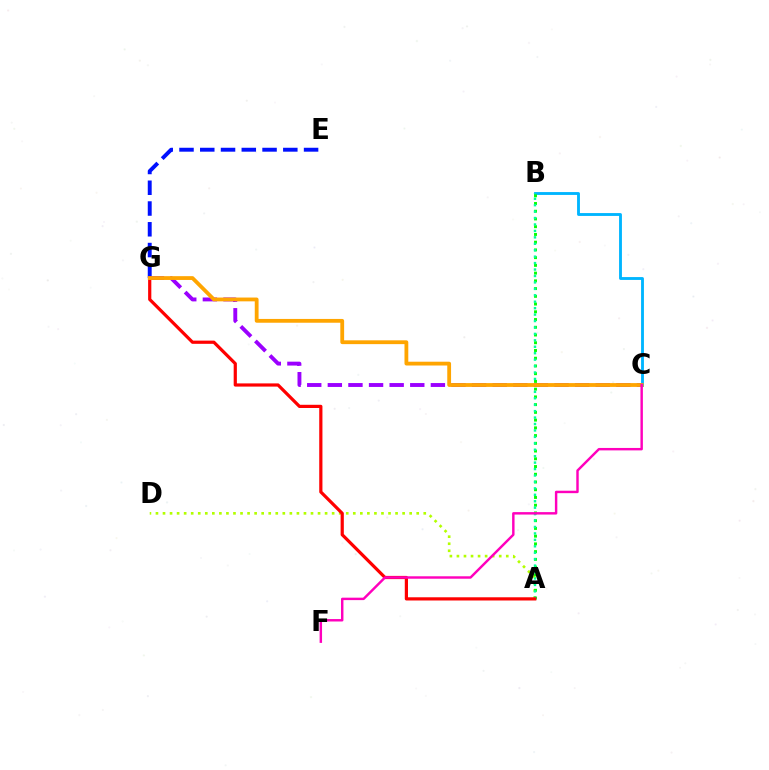{('E', 'G'): [{'color': '#0010ff', 'line_style': 'dashed', 'thickness': 2.82}], ('A', 'D'): [{'color': '#b3ff00', 'line_style': 'dotted', 'thickness': 1.91}], ('B', 'C'): [{'color': '#00b5ff', 'line_style': 'solid', 'thickness': 2.06}], ('A', 'B'): [{'color': '#08ff00', 'line_style': 'dotted', 'thickness': 2.1}, {'color': '#00ff9d', 'line_style': 'dotted', 'thickness': 1.75}], ('C', 'G'): [{'color': '#9b00ff', 'line_style': 'dashed', 'thickness': 2.8}, {'color': '#ffa500', 'line_style': 'solid', 'thickness': 2.74}], ('A', 'G'): [{'color': '#ff0000', 'line_style': 'solid', 'thickness': 2.31}], ('C', 'F'): [{'color': '#ff00bd', 'line_style': 'solid', 'thickness': 1.75}]}